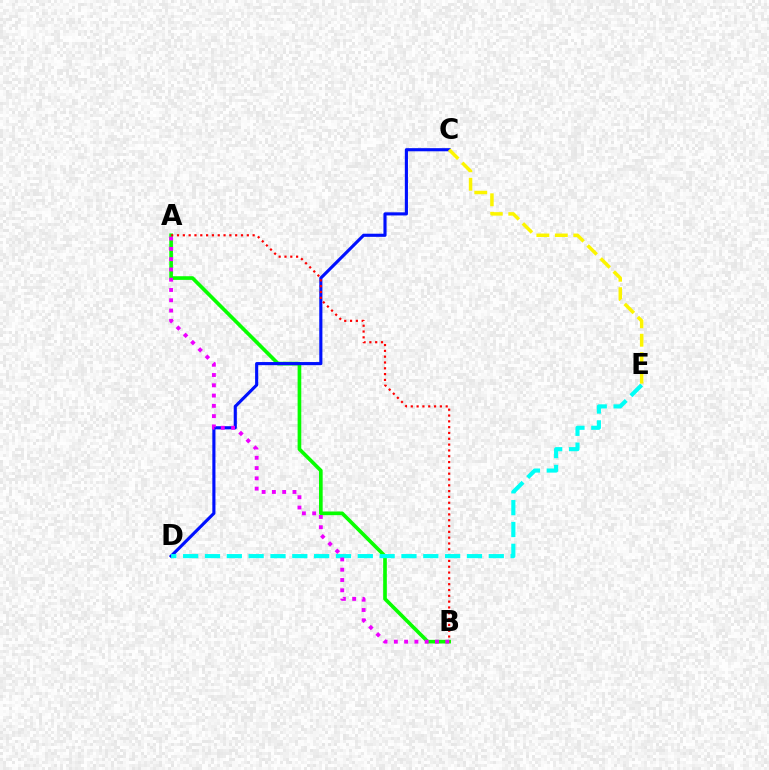{('A', 'B'): [{'color': '#08ff00', 'line_style': 'solid', 'thickness': 2.63}, {'color': '#ff0000', 'line_style': 'dotted', 'thickness': 1.58}, {'color': '#ee00ff', 'line_style': 'dotted', 'thickness': 2.79}], ('C', 'D'): [{'color': '#0010ff', 'line_style': 'solid', 'thickness': 2.25}], ('D', 'E'): [{'color': '#00fff6', 'line_style': 'dashed', 'thickness': 2.97}], ('C', 'E'): [{'color': '#fcf500', 'line_style': 'dashed', 'thickness': 2.51}]}